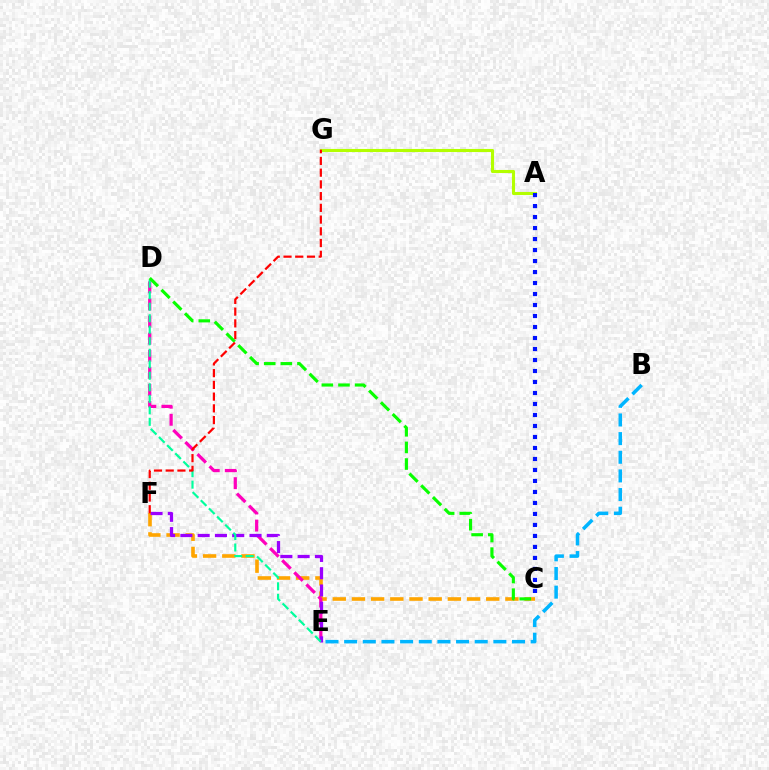{('C', 'F'): [{'color': '#ffa500', 'line_style': 'dashed', 'thickness': 2.61}], ('D', 'E'): [{'color': '#ff00bd', 'line_style': 'dashed', 'thickness': 2.32}, {'color': '#00ff9d', 'line_style': 'dashed', 'thickness': 1.56}], ('B', 'E'): [{'color': '#00b5ff', 'line_style': 'dashed', 'thickness': 2.53}], ('E', 'F'): [{'color': '#9b00ff', 'line_style': 'dashed', 'thickness': 2.35}], ('A', 'G'): [{'color': '#b3ff00', 'line_style': 'solid', 'thickness': 2.23}], ('C', 'D'): [{'color': '#08ff00', 'line_style': 'dashed', 'thickness': 2.26}], ('A', 'C'): [{'color': '#0010ff', 'line_style': 'dotted', 'thickness': 2.99}], ('F', 'G'): [{'color': '#ff0000', 'line_style': 'dashed', 'thickness': 1.59}]}